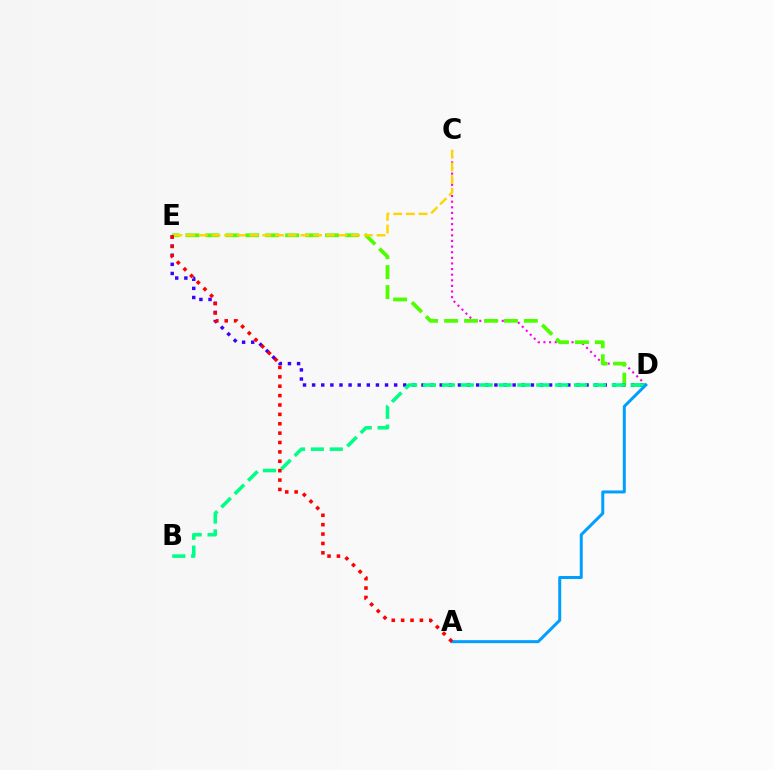{('C', 'D'): [{'color': '#ff00ed', 'line_style': 'dotted', 'thickness': 1.53}], ('D', 'E'): [{'color': '#4fff00', 'line_style': 'dashed', 'thickness': 2.71}, {'color': '#3700ff', 'line_style': 'dotted', 'thickness': 2.48}], ('C', 'E'): [{'color': '#ffd500', 'line_style': 'dashed', 'thickness': 1.72}], ('B', 'D'): [{'color': '#00ff86', 'line_style': 'dashed', 'thickness': 2.57}], ('A', 'D'): [{'color': '#009eff', 'line_style': 'solid', 'thickness': 2.15}], ('A', 'E'): [{'color': '#ff0000', 'line_style': 'dotted', 'thickness': 2.55}]}